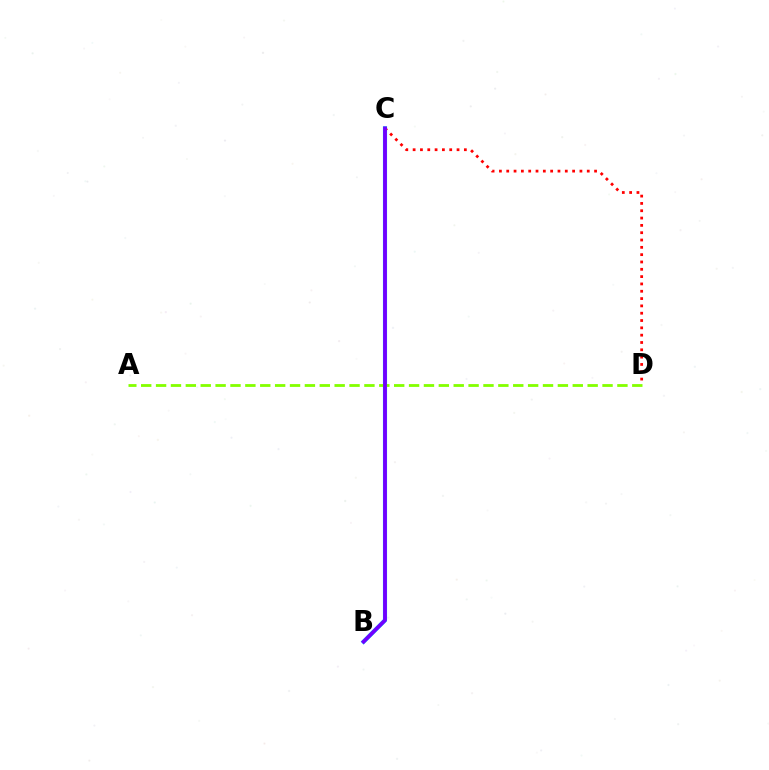{('B', 'C'): [{'color': '#00fff6', 'line_style': 'solid', 'thickness': 2.99}, {'color': '#7200ff', 'line_style': 'solid', 'thickness': 2.76}], ('A', 'D'): [{'color': '#84ff00', 'line_style': 'dashed', 'thickness': 2.02}], ('C', 'D'): [{'color': '#ff0000', 'line_style': 'dotted', 'thickness': 1.99}]}